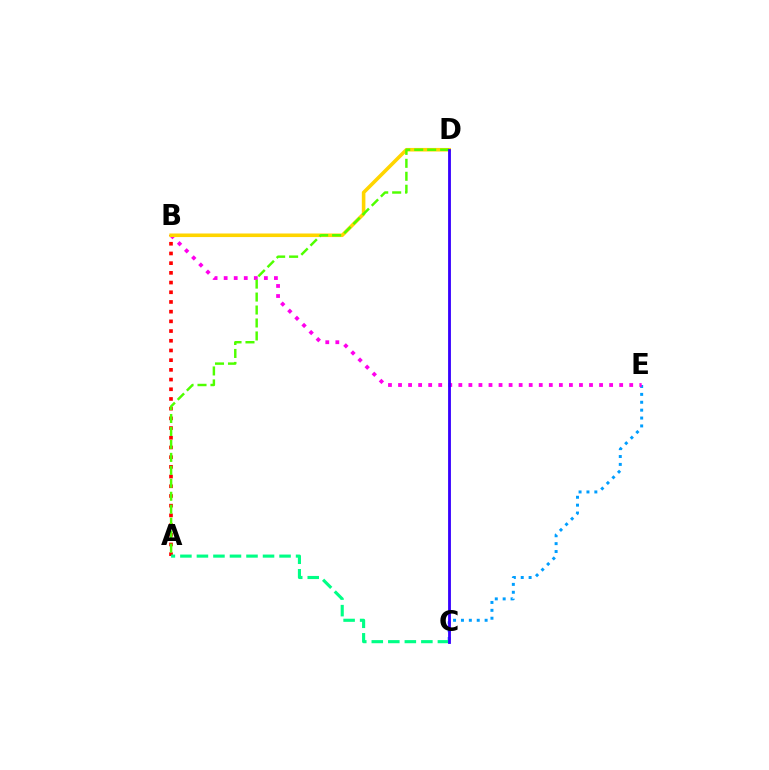{('A', 'B'): [{'color': '#ff0000', 'line_style': 'dotted', 'thickness': 2.64}], ('C', 'E'): [{'color': '#009eff', 'line_style': 'dotted', 'thickness': 2.14}], ('B', 'E'): [{'color': '#ff00ed', 'line_style': 'dotted', 'thickness': 2.73}], ('B', 'D'): [{'color': '#ffd500', 'line_style': 'solid', 'thickness': 2.58}], ('A', 'C'): [{'color': '#00ff86', 'line_style': 'dashed', 'thickness': 2.25}], ('A', 'D'): [{'color': '#4fff00', 'line_style': 'dashed', 'thickness': 1.76}], ('C', 'D'): [{'color': '#3700ff', 'line_style': 'solid', 'thickness': 2.03}]}